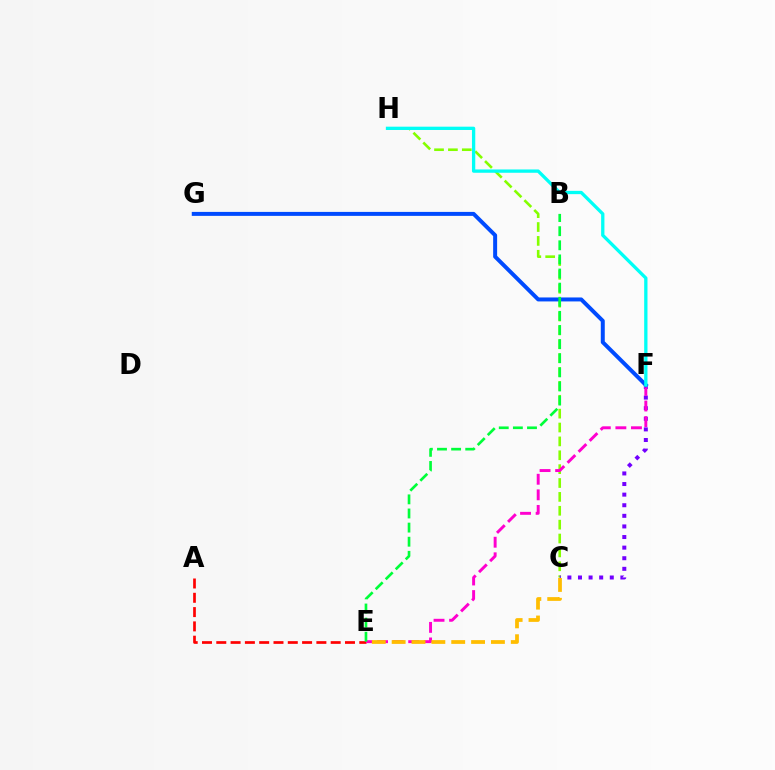{('C', 'H'): [{'color': '#84ff00', 'line_style': 'dashed', 'thickness': 1.89}], ('C', 'F'): [{'color': '#7200ff', 'line_style': 'dotted', 'thickness': 2.88}], ('A', 'E'): [{'color': '#ff0000', 'line_style': 'dashed', 'thickness': 1.94}], ('E', 'F'): [{'color': '#ff00cf', 'line_style': 'dashed', 'thickness': 2.12}], ('C', 'E'): [{'color': '#ffbd00', 'line_style': 'dashed', 'thickness': 2.7}], ('F', 'G'): [{'color': '#004bff', 'line_style': 'solid', 'thickness': 2.86}], ('B', 'E'): [{'color': '#00ff39', 'line_style': 'dashed', 'thickness': 1.92}], ('F', 'H'): [{'color': '#00fff6', 'line_style': 'solid', 'thickness': 2.37}]}